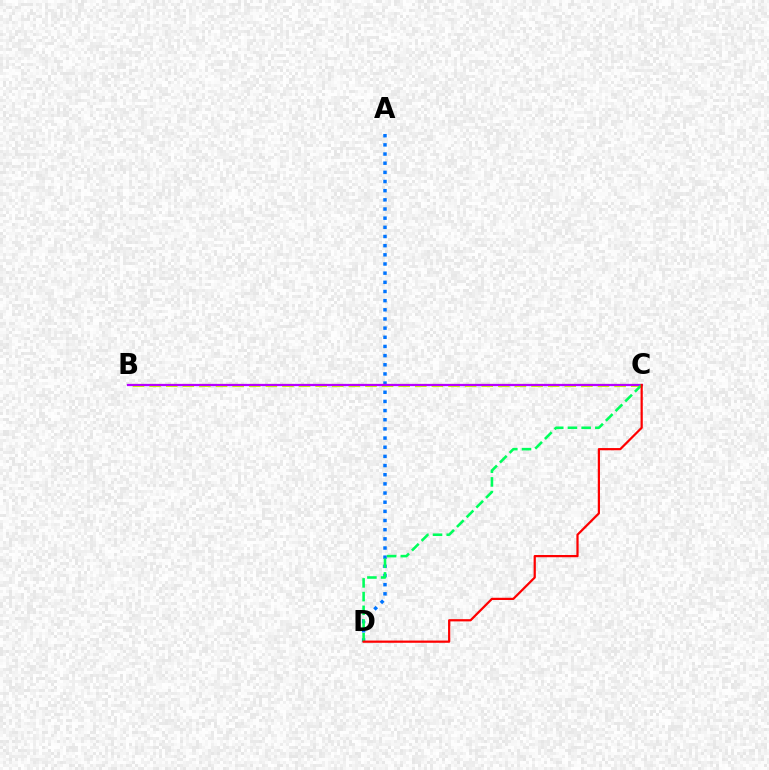{('A', 'D'): [{'color': '#0074ff', 'line_style': 'dotted', 'thickness': 2.49}], ('B', 'C'): [{'color': '#d1ff00', 'line_style': 'dashed', 'thickness': 2.26}, {'color': '#b900ff', 'line_style': 'solid', 'thickness': 1.62}], ('C', 'D'): [{'color': '#00ff5c', 'line_style': 'dashed', 'thickness': 1.86}, {'color': '#ff0000', 'line_style': 'solid', 'thickness': 1.6}]}